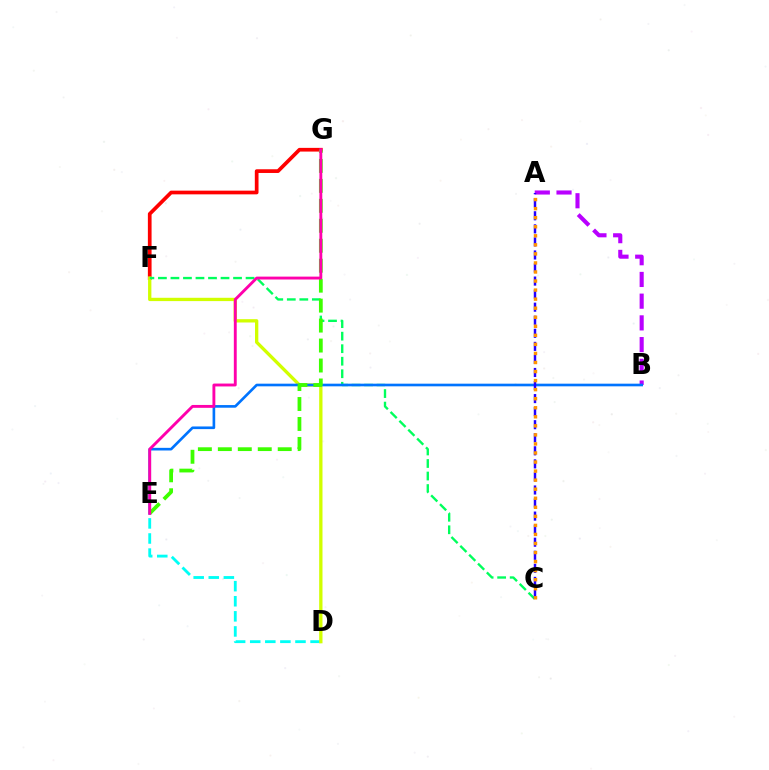{('D', 'E'): [{'color': '#00fff6', 'line_style': 'dashed', 'thickness': 2.05}], ('A', 'B'): [{'color': '#b900ff', 'line_style': 'dashed', 'thickness': 2.95}], ('F', 'G'): [{'color': '#ff0000', 'line_style': 'solid', 'thickness': 2.67}], ('D', 'F'): [{'color': '#d1ff00', 'line_style': 'solid', 'thickness': 2.39}], ('C', 'F'): [{'color': '#00ff5c', 'line_style': 'dashed', 'thickness': 1.7}], ('B', 'E'): [{'color': '#0074ff', 'line_style': 'solid', 'thickness': 1.9}], ('E', 'G'): [{'color': '#3dff00', 'line_style': 'dashed', 'thickness': 2.71}, {'color': '#ff00ac', 'line_style': 'solid', 'thickness': 2.07}], ('A', 'C'): [{'color': '#2500ff', 'line_style': 'dashed', 'thickness': 1.77}, {'color': '#ff9400', 'line_style': 'dotted', 'thickness': 2.46}]}